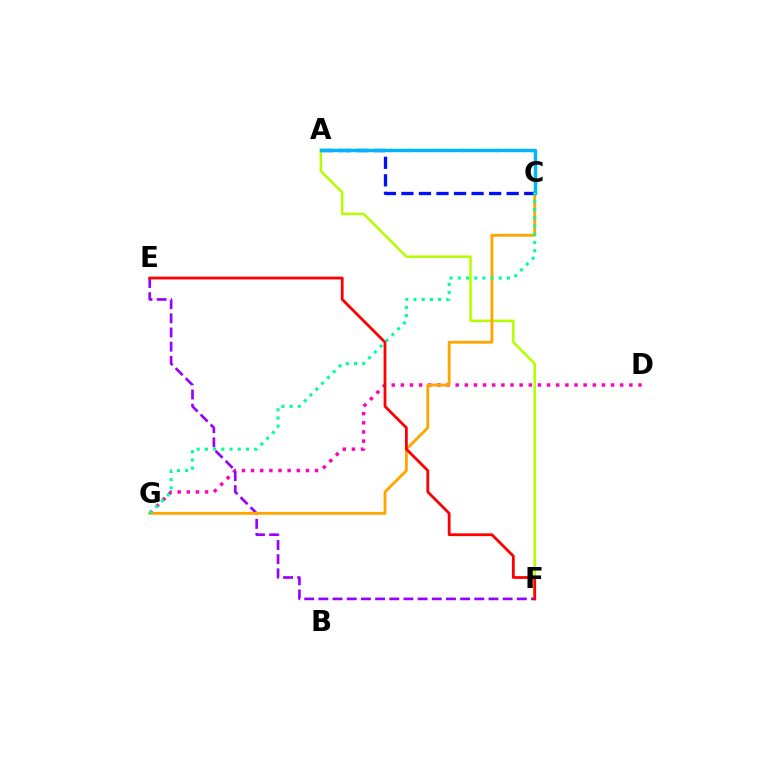{('A', 'F'): [{'color': '#b3ff00', 'line_style': 'solid', 'thickness': 1.81}], ('D', 'G'): [{'color': '#ff00bd', 'line_style': 'dotted', 'thickness': 2.48}], ('E', 'F'): [{'color': '#9b00ff', 'line_style': 'dashed', 'thickness': 1.93}, {'color': '#ff0000', 'line_style': 'solid', 'thickness': 2.01}], ('C', 'G'): [{'color': '#ffa500', 'line_style': 'solid', 'thickness': 2.06}, {'color': '#00ff9d', 'line_style': 'dotted', 'thickness': 2.23}], ('A', 'C'): [{'color': '#0010ff', 'line_style': 'dashed', 'thickness': 2.38}, {'color': '#08ff00', 'line_style': 'dotted', 'thickness': 2.39}, {'color': '#00b5ff', 'line_style': 'solid', 'thickness': 2.41}]}